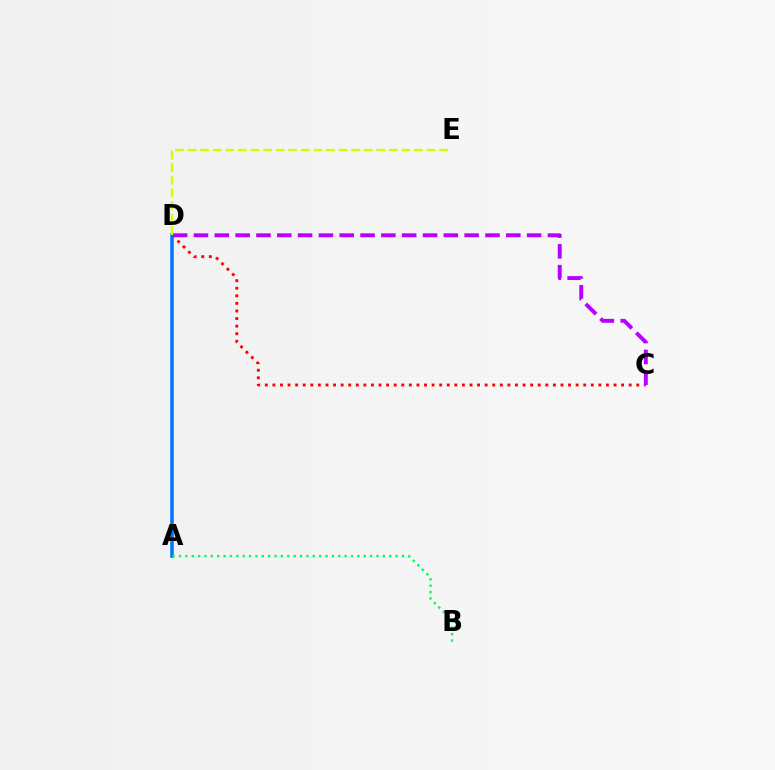{('C', 'D'): [{'color': '#ff0000', 'line_style': 'dotted', 'thickness': 2.06}, {'color': '#b900ff', 'line_style': 'dashed', 'thickness': 2.83}], ('A', 'D'): [{'color': '#0074ff', 'line_style': 'solid', 'thickness': 2.54}], ('D', 'E'): [{'color': '#d1ff00', 'line_style': 'dashed', 'thickness': 1.71}], ('A', 'B'): [{'color': '#00ff5c', 'line_style': 'dotted', 'thickness': 1.73}]}